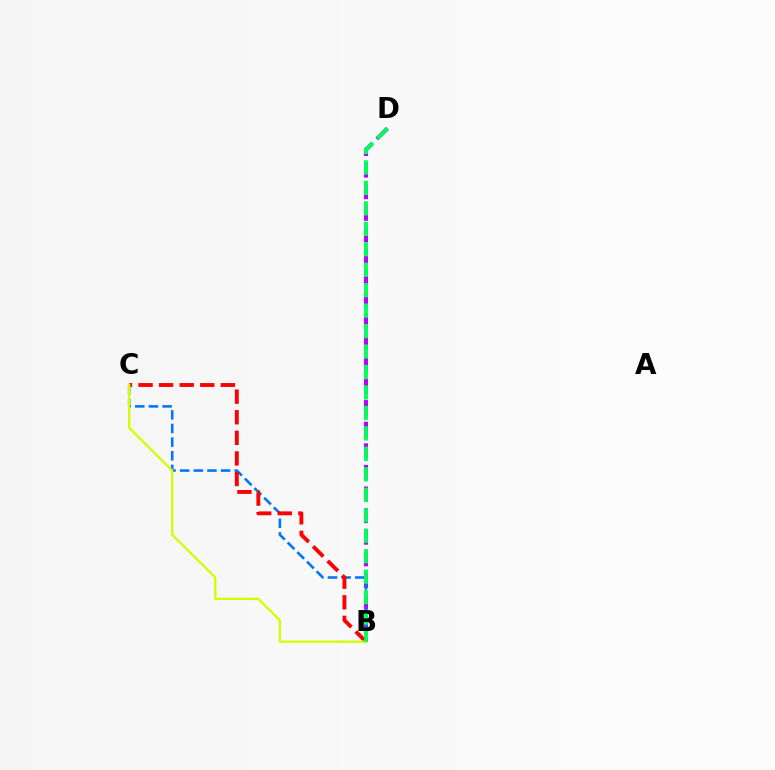{('B', 'D'): [{'color': '#b900ff', 'line_style': 'dashed', 'thickness': 2.93}, {'color': '#00ff5c', 'line_style': 'dashed', 'thickness': 2.78}], ('B', 'C'): [{'color': '#0074ff', 'line_style': 'dashed', 'thickness': 1.85}, {'color': '#ff0000', 'line_style': 'dashed', 'thickness': 2.8}, {'color': '#d1ff00', 'line_style': 'solid', 'thickness': 1.69}]}